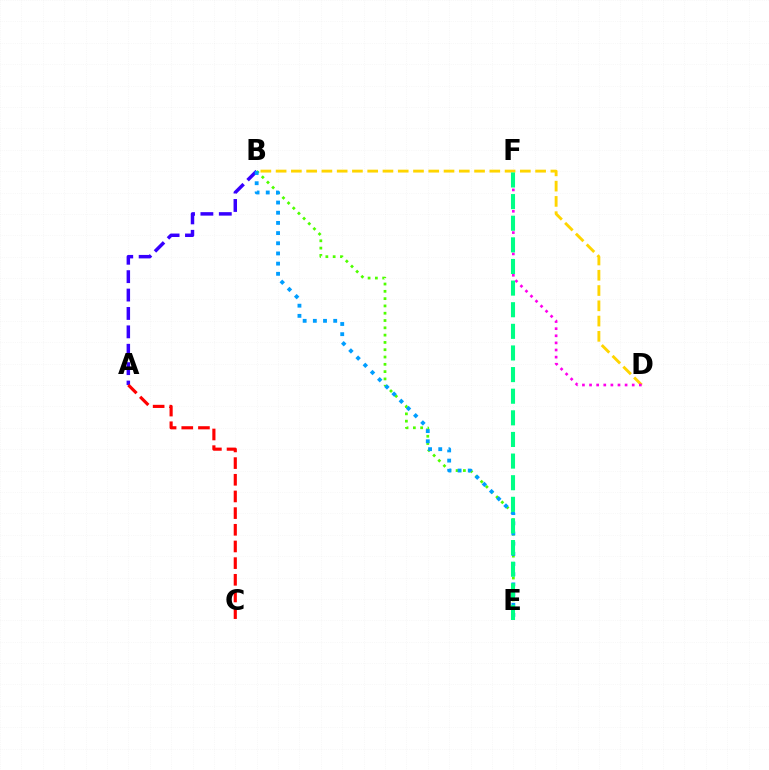{('A', 'B'): [{'color': '#3700ff', 'line_style': 'dashed', 'thickness': 2.5}], ('B', 'E'): [{'color': '#4fff00', 'line_style': 'dotted', 'thickness': 1.98}, {'color': '#009eff', 'line_style': 'dotted', 'thickness': 2.77}], ('A', 'C'): [{'color': '#ff0000', 'line_style': 'dashed', 'thickness': 2.26}], ('B', 'D'): [{'color': '#ffd500', 'line_style': 'dashed', 'thickness': 2.07}], ('D', 'F'): [{'color': '#ff00ed', 'line_style': 'dotted', 'thickness': 1.93}], ('E', 'F'): [{'color': '#00ff86', 'line_style': 'dashed', 'thickness': 2.94}]}